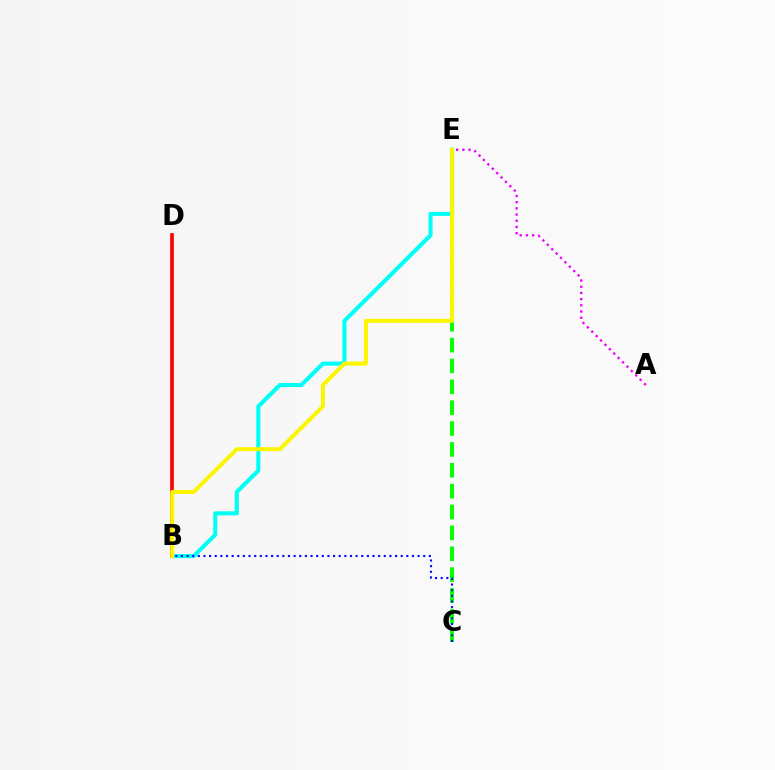{('C', 'E'): [{'color': '#08ff00', 'line_style': 'dashed', 'thickness': 2.83}], ('B', 'E'): [{'color': '#00fff6', 'line_style': 'solid', 'thickness': 2.93}, {'color': '#fcf500', 'line_style': 'solid', 'thickness': 2.88}], ('A', 'E'): [{'color': '#ee00ff', 'line_style': 'dotted', 'thickness': 1.68}], ('B', 'D'): [{'color': '#ff0000', 'line_style': 'solid', 'thickness': 2.65}], ('B', 'C'): [{'color': '#0010ff', 'line_style': 'dotted', 'thickness': 1.53}]}